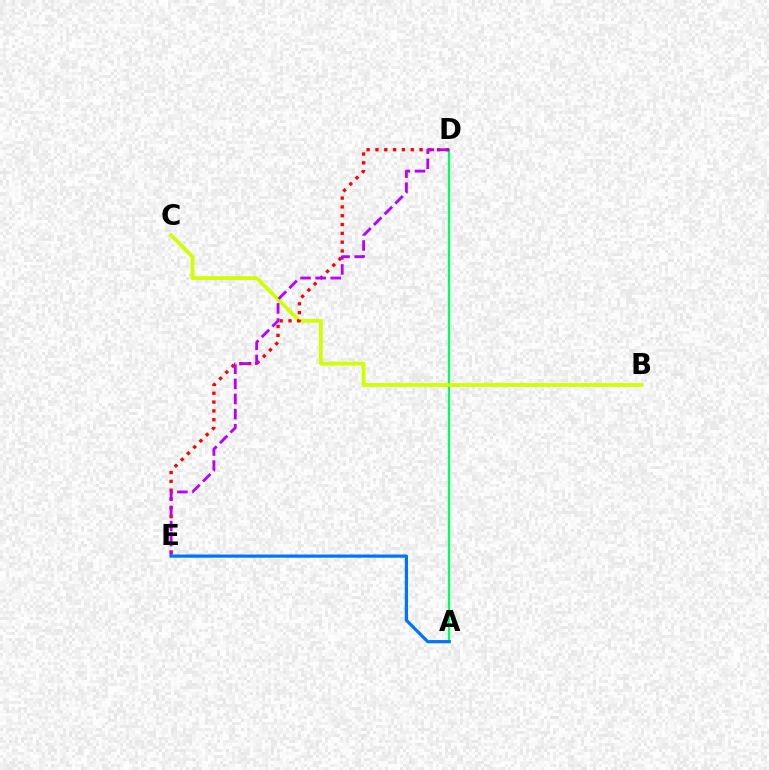{('A', 'D'): [{'color': '#00ff5c', 'line_style': 'solid', 'thickness': 1.57}], ('B', 'C'): [{'color': '#d1ff00', 'line_style': 'solid', 'thickness': 2.73}], ('D', 'E'): [{'color': '#ff0000', 'line_style': 'dotted', 'thickness': 2.4}, {'color': '#b900ff', 'line_style': 'dashed', 'thickness': 2.05}], ('A', 'E'): [{'color': '#0074ff', 'line_style': 'solid', 'thickness': 2.31}]}